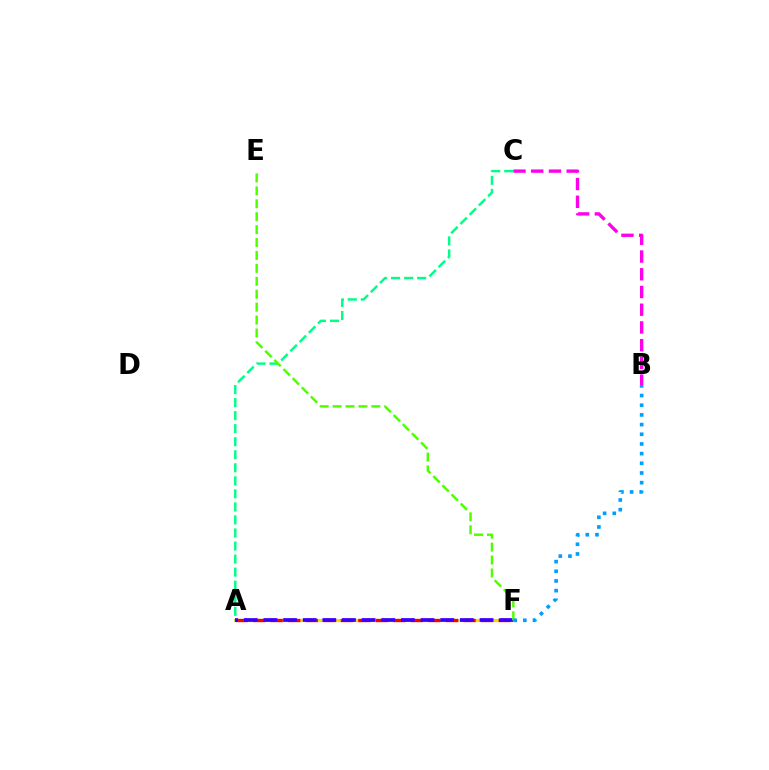{('A', 'F'): [{'color': '#ffd500', 'line_style': 'solid', 'thickness': 2.24}, {'color': '#ff0000', 'line_style': 'dashed', 'thickness': 2.38}, {'color': '#3700ff', 'line_style': 'dashed', 'thickness': 2.67}], ('B', 'C'): [{'color': '#ff00ed', 'line_style': 'dashed', 'thickness': 2.41}], ('A', 'C'): [{'color': '#00ff86', 'line_style': 'dashed', 'thickness': 1.77}], ('E', 'F'): [{'color': '#4fff00', 'line_style': 'dashed', 'thickness': 1.75}], ('B', 'F'): [{'color': '#009eff', 'line_style': 'dotted', 'thickness': 2.63}]}